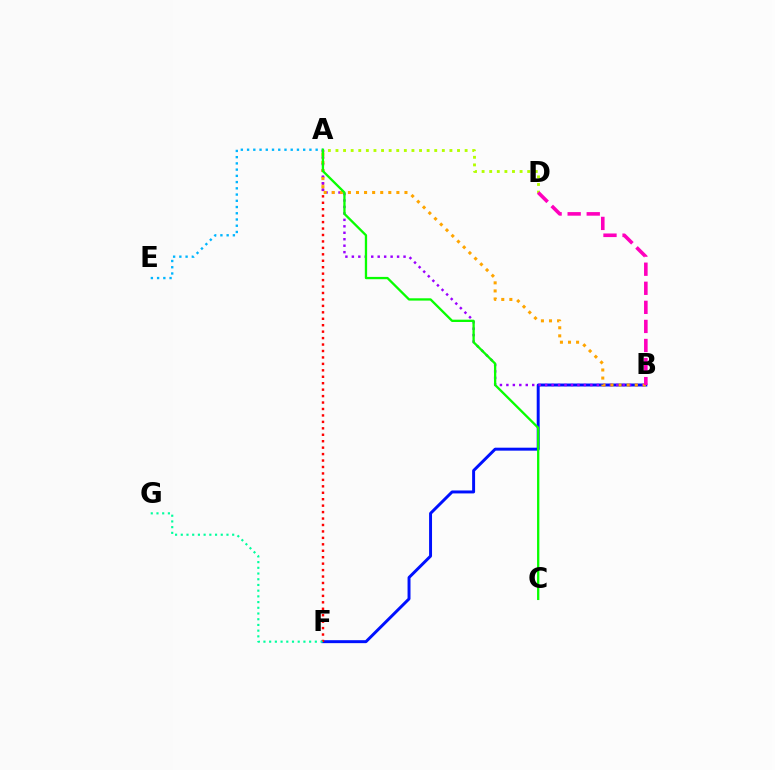{('B', 'F'): [{'color': '#0010ff', 'line_style': 'solid', 'thickness': 2.13}], ('A', 'F'): [{'color': '#ff0000', 'line_style': 'dotted', 'thickness': 1.75}], ('A', 'B'): [{'color': '#9b00ff', 'line_style': 'dotted', 'thickness': 1.76}, {'color': '#ffa500', 'line_style': 'dotted', 'thickness': 2.19}], ('A', 'E'): [{'color': '#00b5ff', 'line_style': 'dotted', 'thickness': 1.69}], ('F', 'G'): [{'color': '#00ff9d', 'line_style': 'dotted', 'thickness': 1.55}], ('A', 'D'): [{'color': '#b3ff00', 'line_style': 'dotted', 'thickness': 2.06}], ('B', 'D'): [{'color': '#ff00bd', 'line_style': 'dashed', 'thickness': 2.59}], ('A', 'C'): [{'color': '#08ff00', 'line_style': 'solid', 'thickness': 1.66}]}